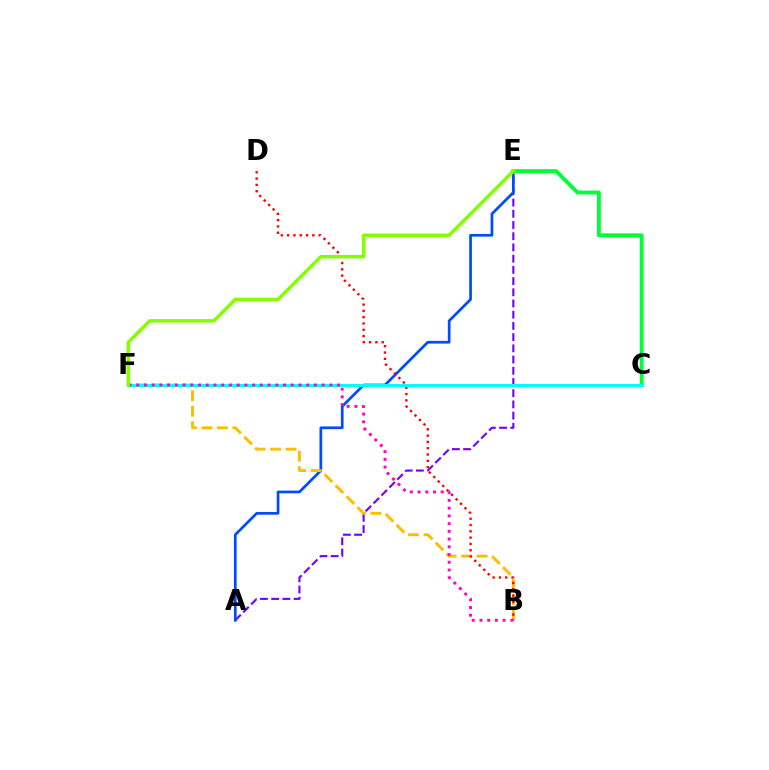{('A', 'E'): [{'color': '#7200ff', 'line_style': 'dashed', 'thickness': 1.52}, {'color': '#004bff', 'line_style': 'solid', 'thickness': 1.95}], ('B', 'F'): [{'color': '#ffbd00', 'line_style': 'dashed', 'thickness': 2.1}, {'color': '#ff00cf', 'line_style': 'dotted', 'thickness': 2.1}], ('C', 'E'): [{'color': '#00ff39', 'line_style': 'solid', 'thickness': 2.8}], ('B', 'D'): [{'color': '#ff0000', 'line_style': 'dotted', 'thickness': 1.71}], ('C', 'F'): [{'color': '#00fff6', 'line_style': 'solid', 'thickness': 2.14}], ('E', 'F'): [{'color': '#84ff00', 'line_style': 'solid', 'thickness': 2.53}]}